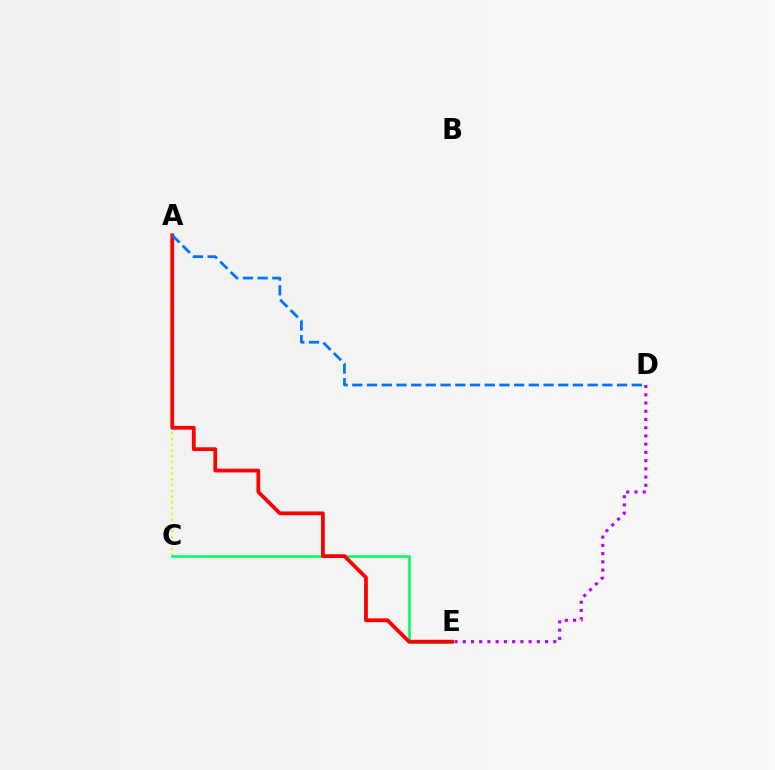{('A', 'C'): [{'color': '#d1ff00', 'line_style': 'dotted', 'thickness': 1.57}], ('C', 'E'): [{'color': '#00ff5c', 'line_style': 'solid', 'thickness': 1.85}], ('D', 'E'): [{'color': '#b900ff', 'line_style': 'dotted', 'thickness': 2.24}], ('A', 'E'): [{'color': '#ff0000', 'line_style': 'solid', 'thickness': 2.71}], ('A', 'D'): [{'color': '#0074ff', 'line_style': 'dashed', 'thickness': 2.0}]}